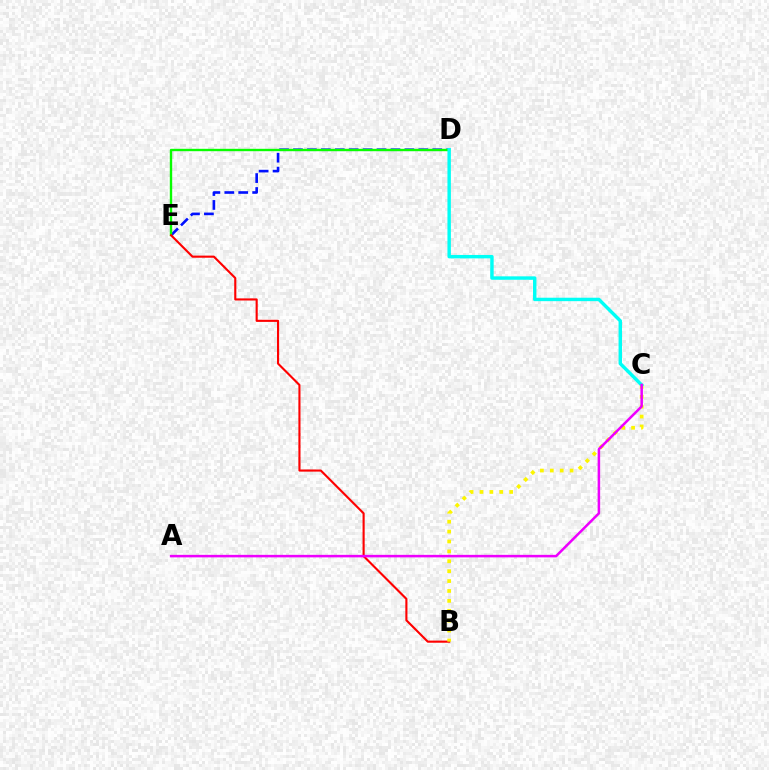{('D', 'E'): [{'color': '#0010ff', 'line_style': 'dashed', 'thickness': 1.89}, {'color': '#08ff00', 'line_style': 'solid', 'thickness': 1.72}], ('B', 'E'): [{'color': '#ff0000', 'line_style': 'solid', 'thickness': 1.53}], ('B', 'C'): [{'color': '#fcf500', 'line_style': 'dotted', 'thickness': 2.69}], ('C', 'D'): [{'color': '#00fff6', 'line_style': 'solid', 'thickness': 2.47}], ('A', 'C'): [{'color': '#ee00ff', 'line_style': 'solid', 'thickness': 1.81}]}